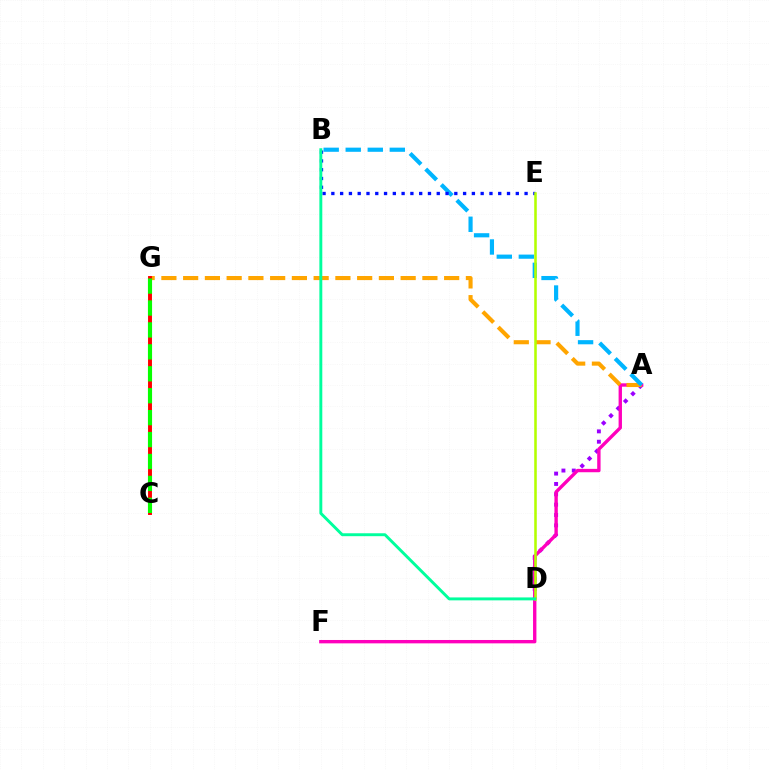{('A', 'D'): [{'color': '#9b00ff', 'line_style': 'dotted', 'thickness': 2.81}], ('A', 'F'): [{'color': '#ff00bd', 'line_style': 'solid', 'thickness': 2.42}], ('A', 'G'): [{'color': '#ffa500', 'line_style': 'dashed', 'thickness': 2.95}], ('C', 'G'): [{'color': '#ff0000', 'line_style': 'solid', 'thickness': 2.82}, {'color': '#08ff00', 'line_style': 'dashed', 'thickness': 2.98}], ('A', 'B'): [{'color': '#00b5ff', 'line_style': 'dashed', 'thickness': 2.99}], ('B', 'E'): [{'color': '#0010ff', 'line_style': 'dotted', 'thickness': 2.39}], ('D', 'E'): [{'color': '#b3ff00', 'line_style': 'solid', 'thickness': 1.84}], ('B', 'D'): [{'color': '#00ff9d', 'line_style': 'solid', 'thickness': 2.1}]}